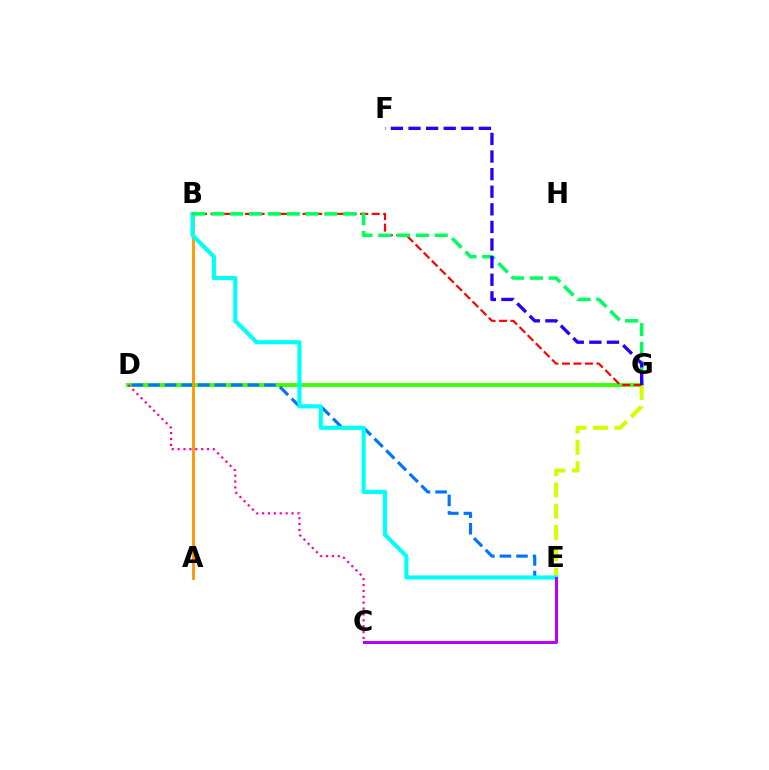{('D', 'G'): [{'color': '#3dff00', 'line_style': 'solid', 'thickness': 2.79}], ('D', 'E'): [{'color': '#0074ff', 'line_style': 'dashed', 'thickness': 2.25}], ('A', 'B'): [{'color': '#ff9400', 'line_style': 'solid', 'thickness': 2.01}], ('E', 'G'): [{'color': '#d1ff00', 'line_style': 'dashed', 'thickness': 2.9}], ('B', 'E'): [{'color': '#00fff6', 'line_style': 'solid', 'thickness': 2.97}], ('C', 'D'): [{'color': '#ff00ac', 'line_style': 'dotted', 'thickness': 1.6}], ('B', 'G'): [{'color': '#ff0000', 'line_style': 'dashed', 'thickness': 1.56}, {'color': '#00ff5c', 'line_style': 'dashed', 'thickness': 2.56}], ('F', 'G'): [{'color': '#2500ff', 'line_style': 'dashed', 'thickness': 2.39}], ('C', 'E'): [{'color': '#b900ff', 'line_style': 'solid', 'thickness': 2.16}]}